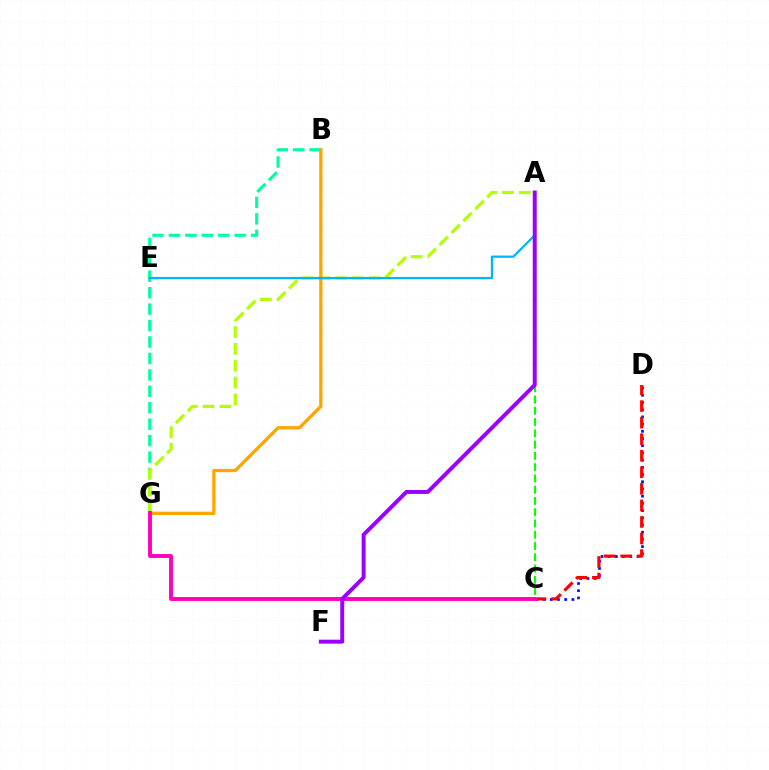{('A', 'C'): [{'color': '#08ff00', 'line_style': 'dashed', 'thickness': 1.53}], ('C', 'D'): [{'color': '#0010ff', 'line_style': 'dotted', 'thickness': 1.96}, {'color': '#ff0000', 'line_style': 'dashed', 'thickness': 2.25}], ('B', 'G'): [{'color': '#00ff9d', 'line_style': 'dashed', 'thickness': 2.23}, {'color': '#ffa500', 'line_style': 'solid', 'thickness': 2.38}], ('A', 'G'): [{'color': '#b3ff00', 'line_style': 'dashed', 'thickness': 2.29}], ('A', 'E'): [{'color': '#00b5ff', 'line_style': 'solid', 'thickness': 1.6}], ('C', 'G'): [{'color': '#ff00bd', 'line_style': 'solid', 'thickness': 2.8}], ('A', 'F'): [{'color': '#9b00ff', 'line_style': 'solid', 'thickness': 2.84}]}